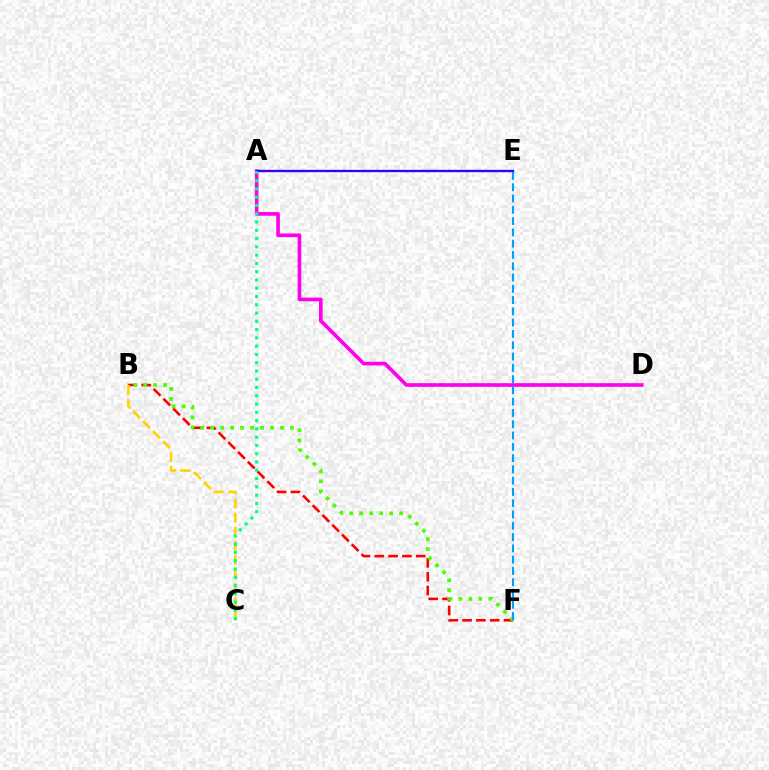{('B', 'F'): [{'color': '#ff0000', 'line_style': 'dashed', 'thickness': 1.88}, {'color': '#4fff00', 'line_style': 'dotted', 'thickness': 2.71}], ('A', 'D'): [{'color': '#ff00ed', 'line_style': 'solid', 'thickness': 2.63}], ('B', 'C'): [{'color': '#ffd500', 'line_style': 'dashed', 'thickness': 1.91}], ('A', 'E'): [{'color': '#3700ff', 'line_style': 'solid', 'thickness': 1.7}], ('E', 'F'): [{'color': '#009eff', 'line_style': 'dashed', 'thickness': 1.53}], ('A', 'C'): [{'color': '#00ff86', 'line_style': 'dotted', 'thickness': 2.25}]}